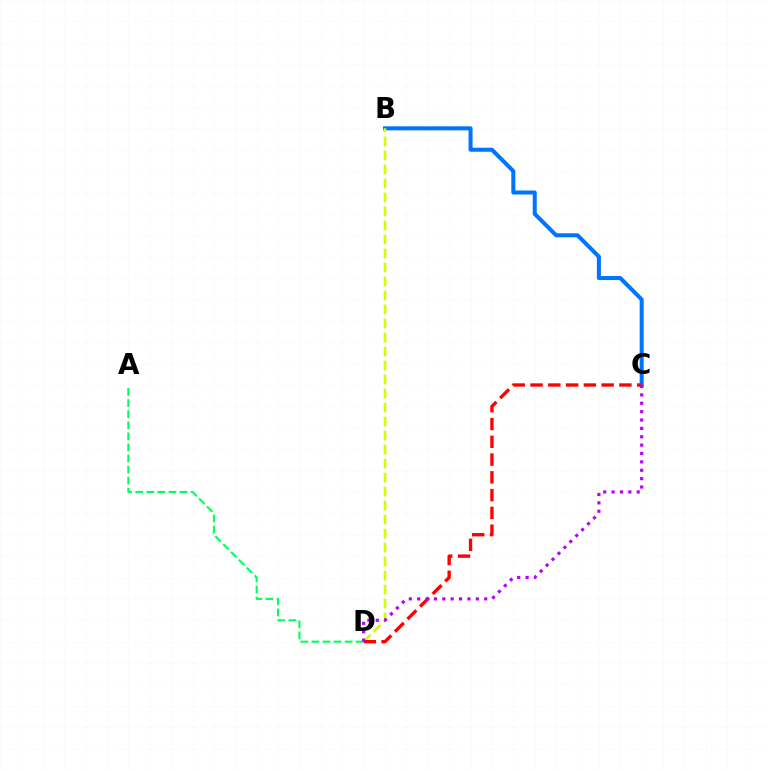{('B', 'C'): [{'color': '#0074ff', 'line_style': 'solid', 'thickness': 2.9}], ('B', 'D'): [{'color': '#d1ff00', 'line_style': 'dashed', 'thickness': 1.9}], ('C', 'D'): [{'color': '#ff0000', 'line_style': 'dashed', 'thickness': 2.41}, {'color': '#b900ff', 'line_style': 'dotted', 'thickness': 2.28}], ('A', 'D'): [{'color': '#00ff5c', 'line_style': 'dashed', 'thickness': 1.51}]}